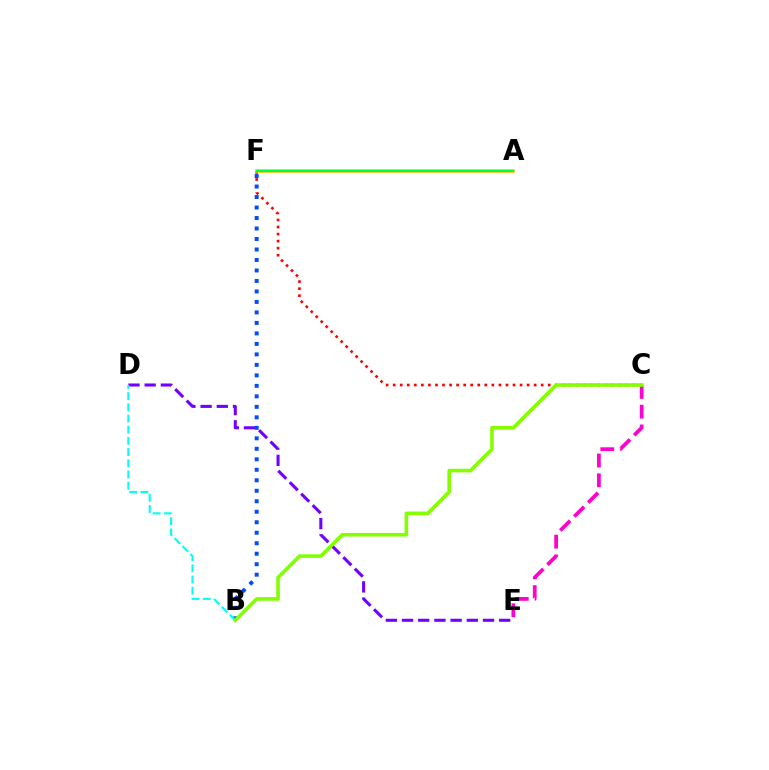{('D', 'E'): [{'color': '#7200ff', 'line_style': 'dashed', 'thickness': 2.2}], ('C', 'F'): [{'color': '#ff0000', 'line_style': 'dotted', 'thickness': 1.92}], ('C', 'E'): [{'color': '#ff00cf', 'line_style': 'dashed', 'thickness': 2.69}], ('B', 'F'): [{'color': '#004bff', 'line_style': 'dotted', 'thickness': 2.85}], ('A', 'F'): [{'color': '#ffbd00', 'line_style': 'solid', 'thickness': 2.55}, {'color': '#00ff39', 'line_style': 'solid', 'thickness': 1.52}], ('B', 'D'): [{'color': '#00fff6', 'line_style': 'dashed', 'thickness': 1.52}], ('B', 'C'): [{'color': '#84ff00', 'line_style': 'solid', 'thickness': 2.59}]}